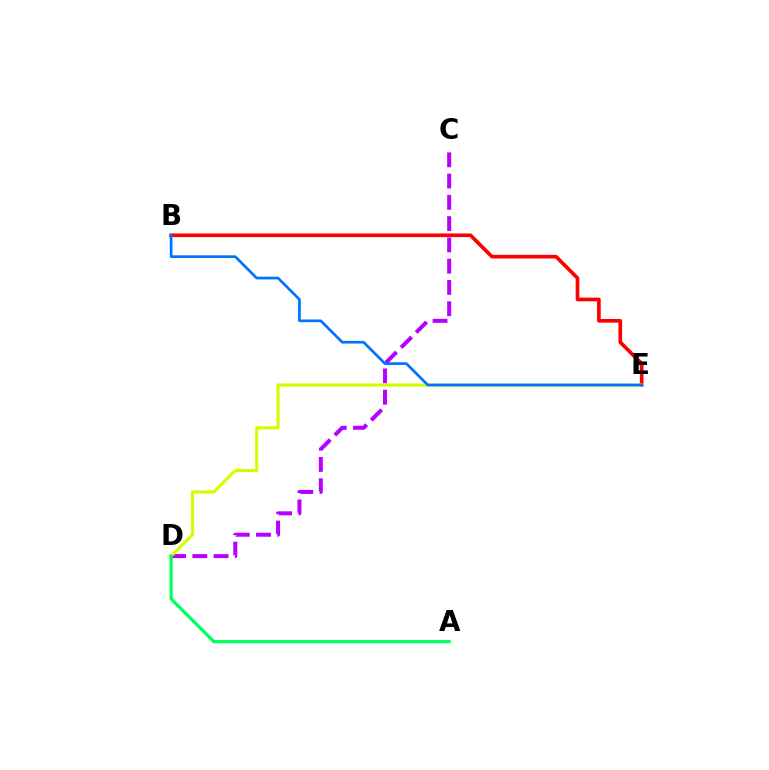{('B', 'E'): [{'color': '#ff0000', 'line_style': 'solid', 'thickness': 2.64}, {'color': '#0074ff', 'line_style': 'solid', 'thickness': 1.94}], ('C', 'D'): [{'color': '#b900ff', 'line_style': 'dashed', 'thickness': 2.89}], ('D', 'E'): [{'color': '#d1ff00', 'line_style': 'solid', 'thickness': 2.25}], ('A', 'D'): [{'color': '#00ff5c', 'line_style': 'solid', 'thickness': 2.31}]}